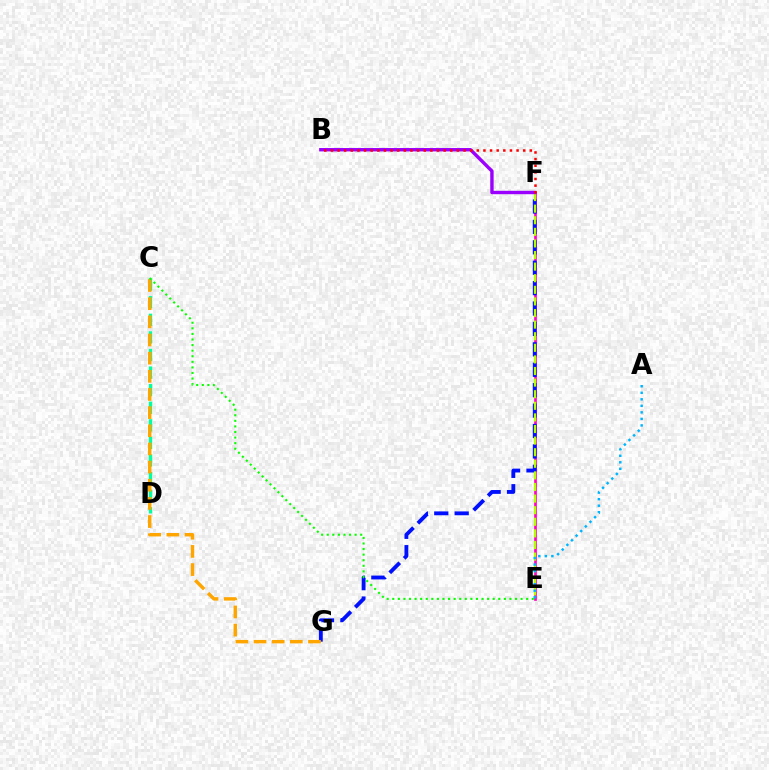{('E', 'F'): [{'color': '#ff00bd', 'line_style': 'solid', 'thickness': 1.91}, {'color': '#b3ff00', 'line_style': 'dashed', 'thickness': 1.58}], ('C', 'D'): [{'color': '#00ff9d', 'line_style': 'dashed', 'thickness': 2.39}], ('F', 'G'): [{'color': '#0010ff', 'line_style': 'dashed', 'thickness': 2.77}], ('B', 'F'): [{'color': '#9b00ff', 'line_style': 'solid', 'thickness': 2.45}, {'color': '#ff0000', 'line_style': 'dotted', 'thickness': 1.8}], ('C', 'G'): [{'color': '#ffa500', 'line_style': 'dashed', 'thickness': 2.47}], ('A', 'E'): [{'color': '#00b5ff', 'line_style': 'dotted', 'thickness': 1.77}], ('C', 'E'): [{'color': '#08ff00', 'line_style': 'dotted', 'thickness': 1.52}]}